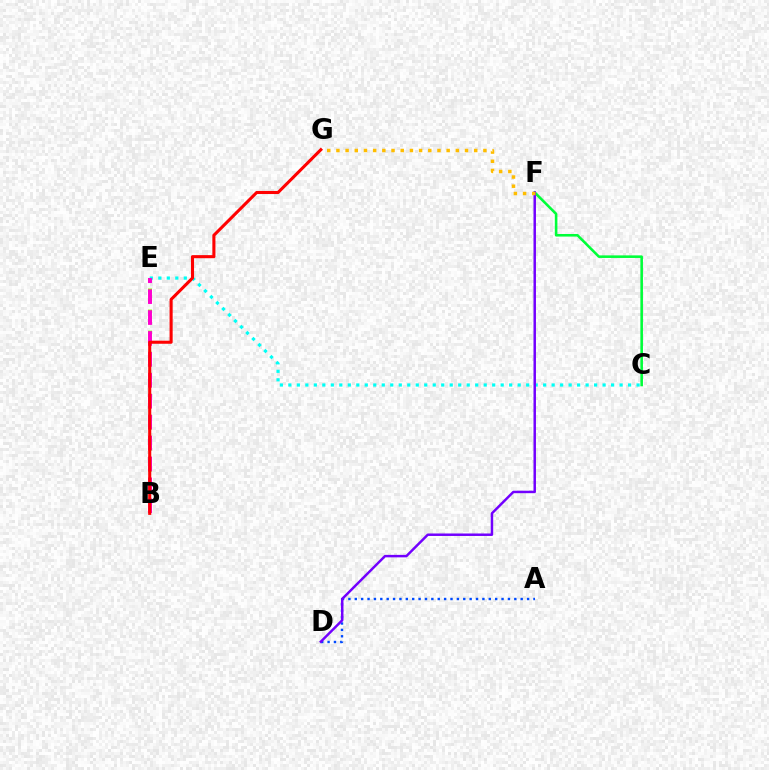{('A', 'D'): [{'color': '#004bff', 'line_style': 'dotted', 'thickness': 1.73}], ('C', 'F'): [{'color': '#00ff39', 'line_style': 'solid', 'thickness': 1.86}], ('B', 'E'): [{'color': '#84ff00', 'line_style': 'dotted', 'thickness': 2.86}, {'color': '#ff00cf', 'line_style': 'dashed', 'thickness': 2.84}], ('C', 'E'): [{'color': '#00fff6', 'line_style': 'dotted', 'thickness': 2.31}], ('D', 'F'): [{'color': '#7200ff', 'line_style': 'solid', 'thickness': 1.78}], ('F', 'G'): [{'color': '#ffbd00', 'line_style': 'dotted', 'thickness': 2.5}], ('B', 'G'): [{'color': '#ff0000', 'line_style': 'solid', 'thickness': 2.22}]}